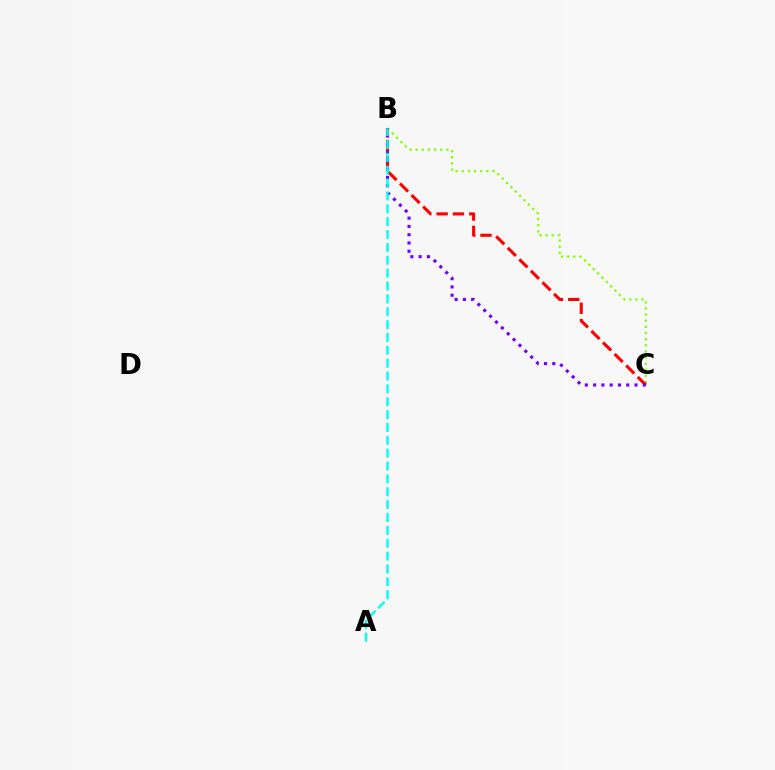{('B', 'C'): [{'color': '#84ff00', 'line_style': 'dotted', 'thickness': 1.67}, {'color': '#ff0000', 'line_style': 'dashed', 'thickness': 2.22}, {'color': '#7200ff', 'line_style': 'dotted', 'thickness': 2.25}], ('A', 'B'): [{'color': '#00fff6', 'line_style': 'dashed', 'thickness': 1.75}]}